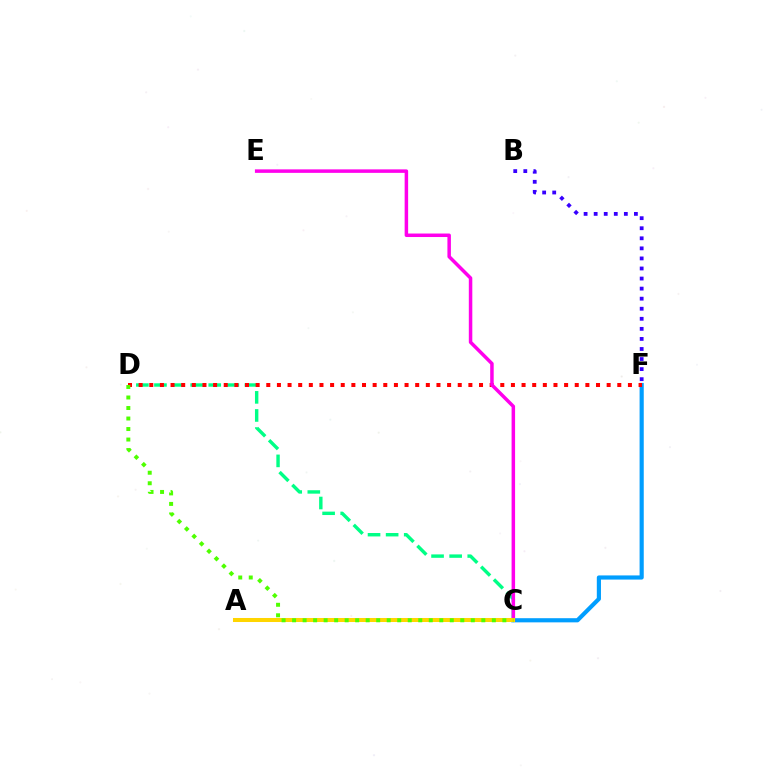{('C', 'F'): [{'color': '#009eff', 'line_style': 'solid', 'thickness': 2.99}], ('C', 'D'): [{'color': '#00ff86', 'line_style': 'dashed', 'thickness': 2.46}, {'color': '#4fff00', 'line_style': 'dotted', 'thickness': 2.86}], ('B', 'F'): [{'color': '#3700ff', 'line_style': 'dotted', 'thickness': 2.73}], ('D', 'F'): [{'color': '#ff0000', 'line_style': 'dotted', 'thickness': 2.89}], ('C', 'E'): [{'color': '#ff00ed', 'line_style': 'solid', 'thickness': 2.52}], ('A', 'C'): [{'color': '#ffd500', 'line_style': 'solid', 'thickness': 2.9}]}